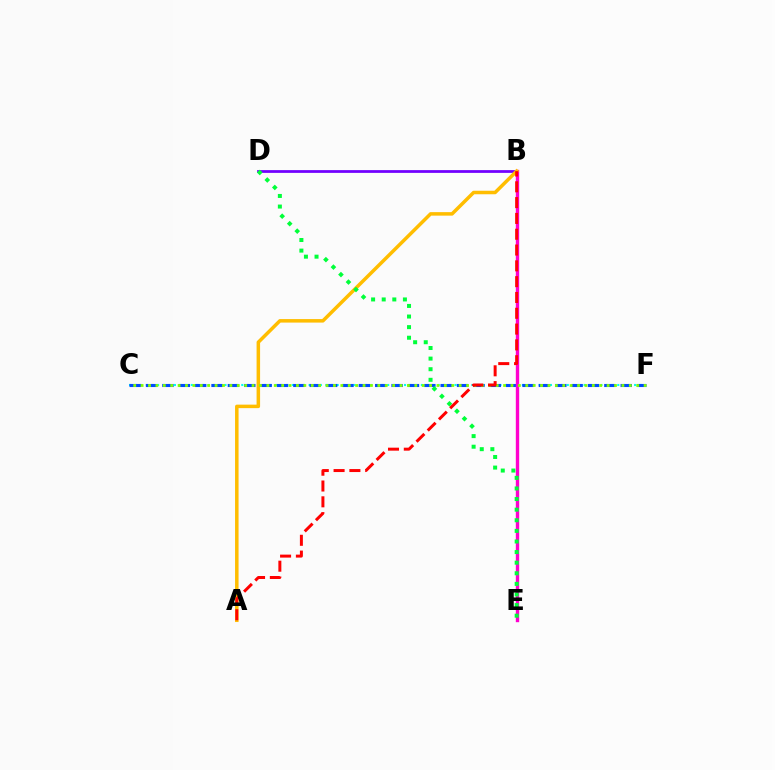{('C', 'F'): [{'color': '#00fff6', 'line_style': 'dotted', 'thickness': 1.52}, {'color': '#004bff', 'line_style': 'dashed', 'thickness': 2.22}, {'color': '#84ff00', 'line_style': 'dotted', 'thickness': 2.01}], ('B', 'D'): [{'color': '#7200ff', 'line_style': 'solid', 'thickness': 1.99}], ('B', 'E'): [{'color': '#ff00cf', 'line_style': 'solid', 'thickness': 2.42}], ('A', 'B'): [{'color': '#ffbd00', 'line_style': 'solid', 'thickness': 2.52}, {'color': '#ff0000', 'line_style': 'dashed', 'thickness': 2.15}], ('D', 'E'): [{'color': '#00ff39', 'line_style': 'dotted', 'thickness': 2.88}]}